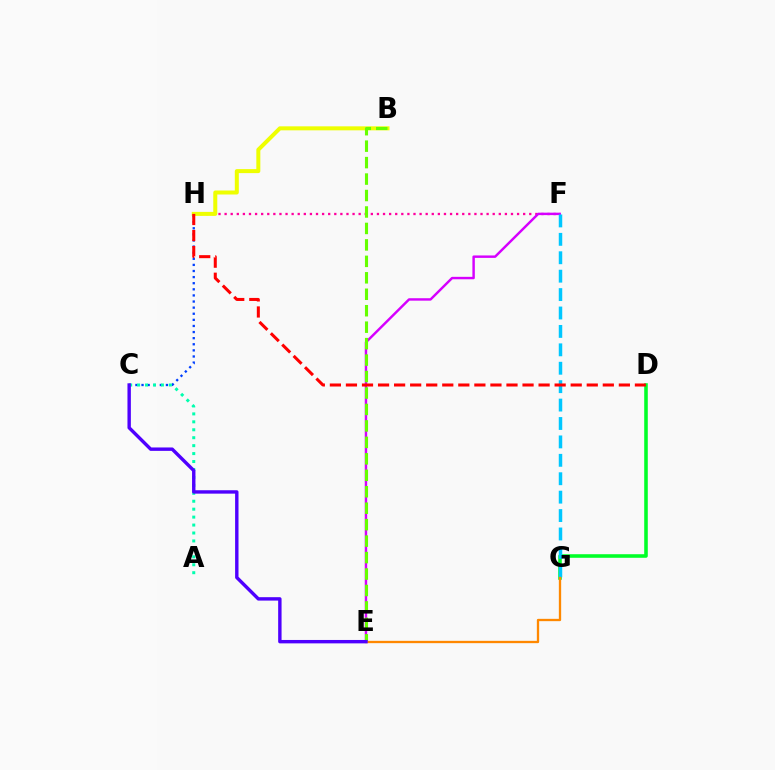{('C', 'H'): [{'color': '#003fff', 'line_style': 'dotted', 'thickness': 1.66}], ('A', 'C'): [{'color': '#00ffaf', 'line_style': 'dotted', 'thickness': 2.16}], ('F', 'H'): [{'color': '#ff00a0', 'line_style': 'dotted', 'thickness': 1.66}], ('D', 'G'): [{'color': '#00ff27', 'line_style': 'solid', 'thickness': 2.56}], ('E', 'F'): [{'color': '#d600ff', 'line_style': 'solid', 'thickness': 1.76}], ('B', 'H'): [{'color': '#eeff00', 'line_style': 'solid', 'thickness': 2.88}], ('F', 'G'): [{'color': '#00c7ff', 'line_style': 'dashed', 'thickness': 2.5}], ('D', 'H'): [{'color': '#ff0000', 'line_style': 'dashed', 'thickness': 2.18}], ('B', 'E'): [{'color': '#66ff00', 'line_style': 'dashed', 'thickness': 2.24}], ('E', 'G'): [{'color': '#ff8800', 'line_style': 'solid', 'thickness': 1.67}], ('C', 'E'): [{'color': '#4f00ff', 'line_style': 'solid', 'thickness': 2.45}]}